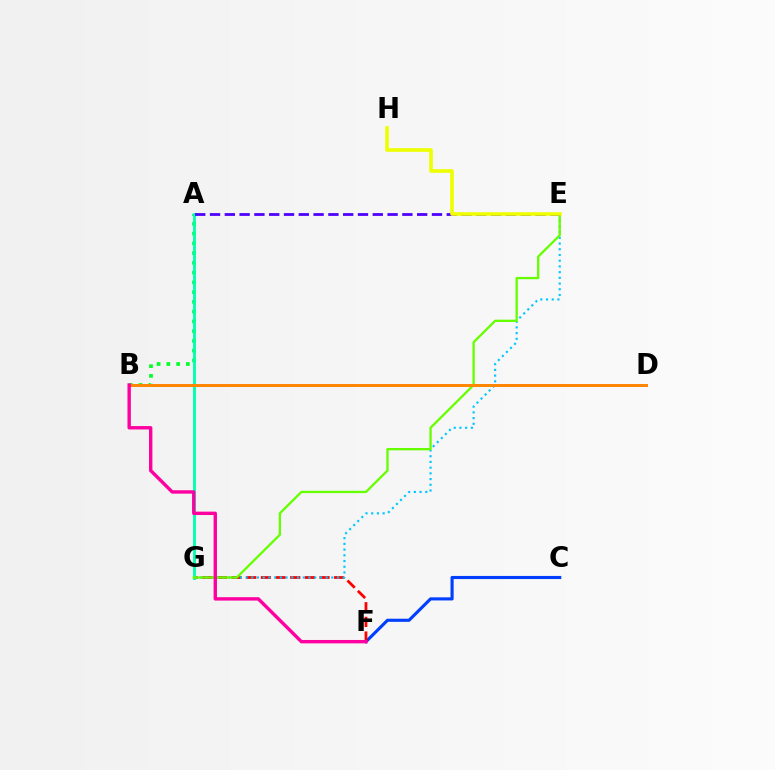{('C', 'F'): [{'color': '#003fff', 'line_style': 'solid', 'thickness': 2.25}], ('F', 'G'): [{'color': '#ff0000', 'line_style': 'dashed', 'thickness': 1.99}], ('A', 'B'): [{'color': '#00ff27', 'line_style': 'dotted', 'thickness': 2.65}], ('A', 'G'): [{'color': '#00ffaf', 'line_style': 'solid', 'thickness': 2.07}], ('E', 'G'): [{'color': '#00c7ff', 'line_style': 'dotted', 'thickness': 1.55}, {'color': '#66ff00', 'line_style': 'solid', 'thickness': 1.66}], ('B', 'D'): [{'color': '#d600ff', 'line_style': 'solid', 'thickness': 1.91}, {'color': '#ff8800', 'line_style': 'solid', 'thickness': 2.13}], ('A', 'E'): [{'color': '#4f00ff', 'line_style': 'dashed', 'thickness': 2.01}], ('B', 'F'): [{'color': '#ff00a0', 'line_style': 'solid', 'thickness': 2.44}], ('E', 'H'): [{'color': '#eeff00', 'line_style': 'solid', 'thickness': 2.6}]}